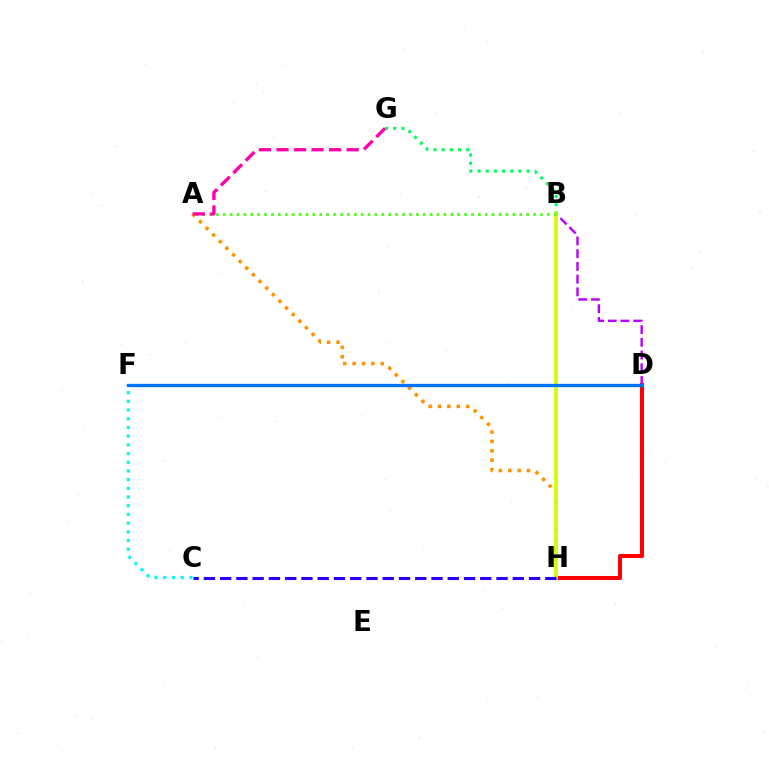{('D', 'H'): [{'color': '#ff0000', 'line_style': 'solid', 'thickness': 2.91}], ('A', 'H'): [{'color': '#ff9400', 'line_style': 'dotted', 'thickness': 2.55}], ('B', 'D'): [{'color': '#b900ff', 'line_style': 'dashed', 'thickness': 1.73}], ('B', 'G'): [{'color': '#00ff5c', 'line_style': 'dotted', 'thickness': 2.22}], ('B', 'H'): [{'color': '#d1ff00', 'line_style': 'solid', 'thickness': 2.68}], ('A', 'B'): [{'color': '#3dff00', 'line_style': 'dotted', 'thickness': 1.87}], ('C', 'F'): [{'color': '#00fff6', 'line_style': 'dotted', 'thickness': 2.36}], ('A', 'G'): [{'color': '#ff00ac', 'line_style': 'dashed', 'thickness': 2.38}], ('D', 'F'): [{'color': '#0074ff', 'line_style': 'solid', 'thickness': 2.39}], ('C', 'H'): [{'color': '#2500ff', 'line_style': 'dashed', 'thickness': 2.21}]}